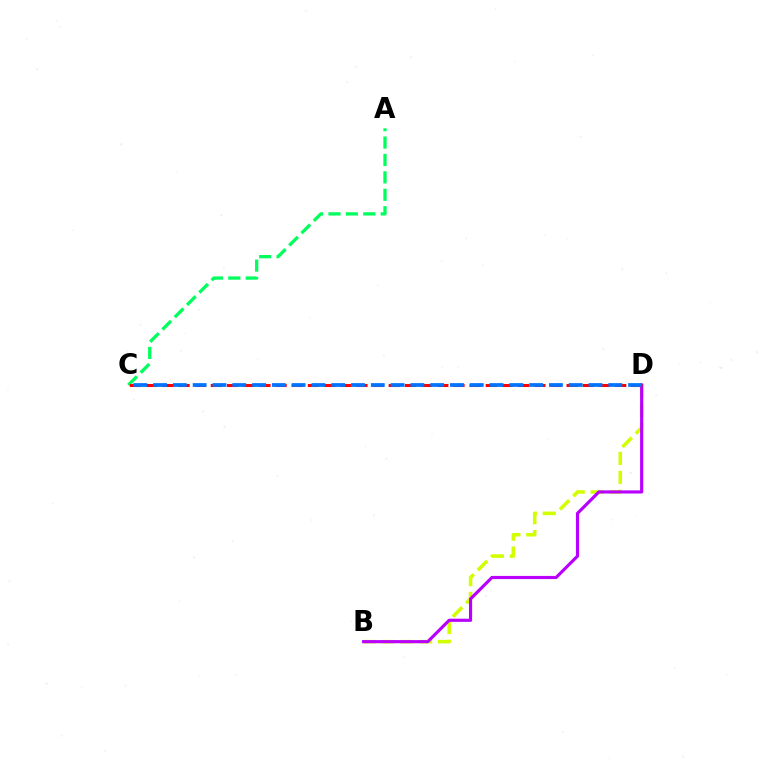{('B', 'D'): [{'color': '#d1ff00', 'line_style': 'dashed', 'thickness': 2.57}, {'color': '#b900ff', 'line_style': 'solid', 'thickness': 2.26}], ('A', 'C'): [{'color': '#00ff5c', 'line_style': 'dashed', 'thickness': 2.37}], ('C', 'D'): [{'color': '#ff0000', 'line_style': 'dashed', 'thickness': 2.2}, {'color': '#0074ff', 'line_style': 'dashed', 'thickness': 2.69}]}